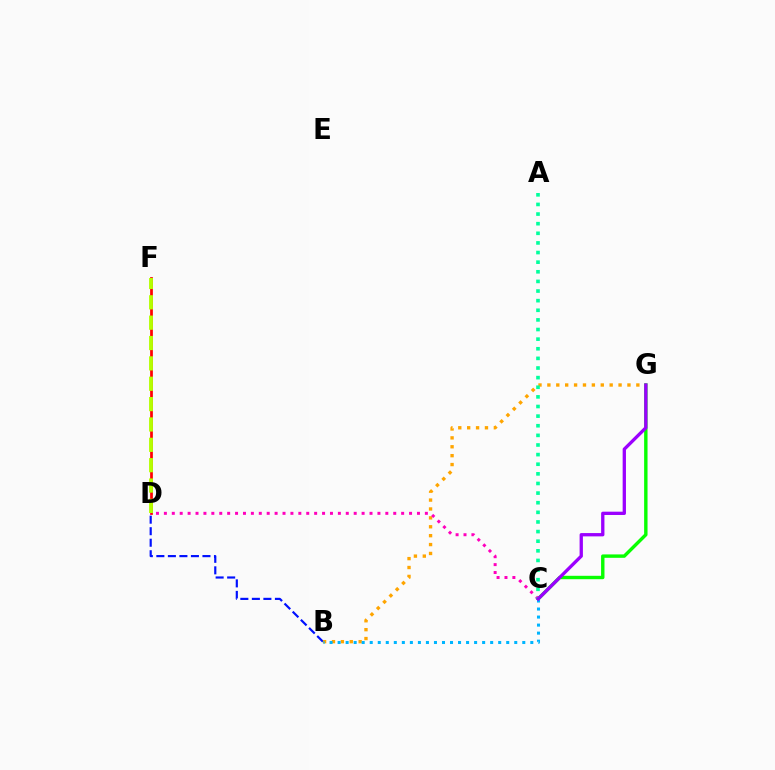{('B', 'D'): [{'color': '#0010ff', 'line_style': 'dashed', 'thickness': 1.57}], ('B', 'G'): [{'color': '#ffa500', 'line_style': 'dotted', 'thickness': 2.42}], ('C', 'G'): [{'color': '#08ff00', 'line_style': 'solid', 'thickness': 2.45}, {'color': '#9b00ff', 'line_style': 'solid', 'thickness': 2.38}], ('D', 'F'): [{'color': '#ff0000', 'line_style': 'solid', 'thickness': 1.97}, {'color': '#b3ff00', 'line_style': 'dashed', 'thickness': 2.77}], ('C', 'D'): [{'color': '#ff00bd', 'line_style': 'dotted', 'thickness': 2.15}], ('A', 'C'): [{'color': '#00ff9d', 'line_style': 'dotted', 'thickness': 2.61}], ('B', 'C'): [{'color': '#00b5ff', 'line_style': 'dotted', 'thickness': 2.18}]}